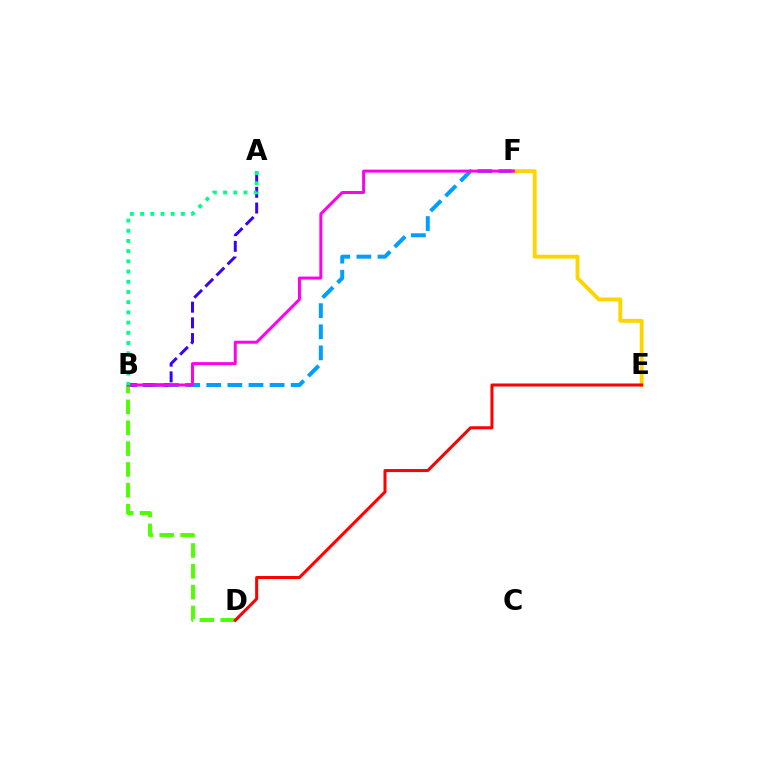{('B', 'F'): [{'color': '#009eff', 'line_style': 'dashed', 'thickness': 2.87}, {'color': '#ff00ed', 'line_style': 'solid', 'thickness': 2.14}], ('A', 'B'): [{'color': '#3700ff', 'line_style': 'dashed', 'thickness': 2.13}, {'color': '#00ff86', 'line_style': 'dotted', 'thickness': 2.77}], ('E', 'F'): [{'color': '#ffd500', 'line_style': 'solid', 'thickness': 2.8}], ('B', 'D'): [{'color': '#4fff00', 'line_style': 'dashed', 'thickness': 2.83}], ('D', 'E'): [{'color': '#ff0000', 'line_style': 'solid', 'thickness': 2.18}]}